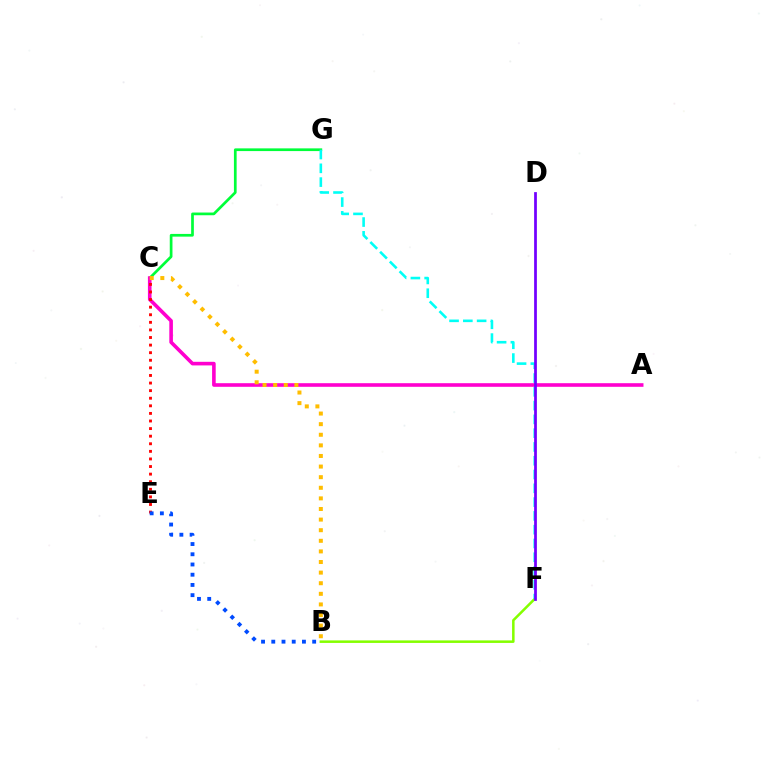{('C', 'G'): [{'color': '#00ff39', 'line_style': 'solid', 'thickness': 1.95}], ('B', 'F'): [{'color': '#84ff00', 'line_style': 'solid', 'thickness': 1.82}], ('A', 'C'): [{'color': '#ff00cf', 'line_style': 'solid', 'thickness': 2.6}], ('F', 'G'): [{'color': '#00fff6', 'line_style': 'dashed', 'thickness': 1.87}], ('C', 'E'): [{'color': '#ff0000', 'line_style': 'dotted', 'thickness': 2.06}], ('B', 'C'): [{'color': '#ffbd00', 'line_style': 'dotted', 'thickness': 2.88}], ('B', 'E'): [{'color': '#004bff', 'line_style': 'dotted', 'thickness': 2.78}], ('D', 'F'): [{'color': '#7200ff', 'line_style': 'solid', 'thickness': 1.98}]}